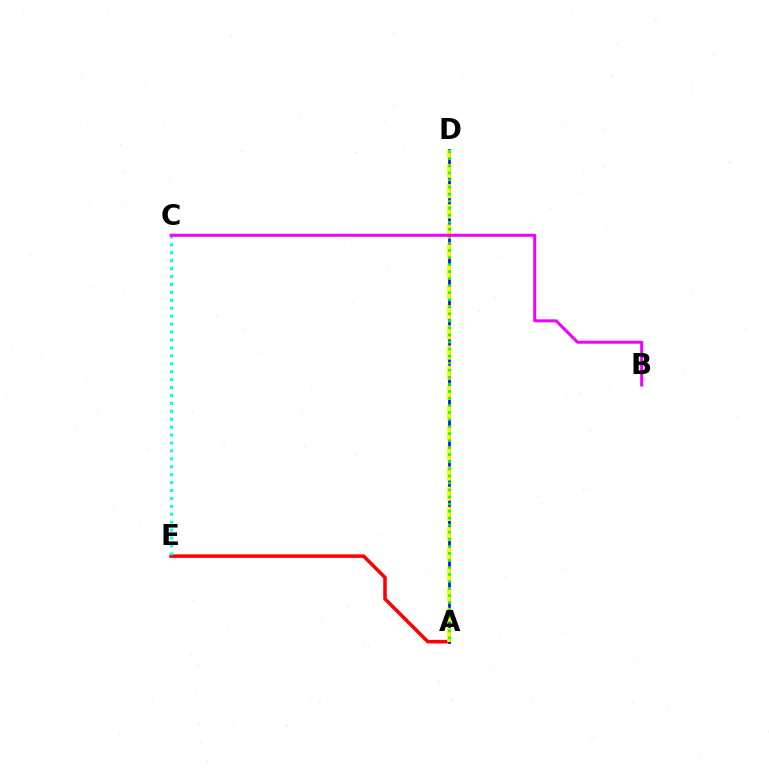{('A', 'E'): [{'color': '#ff0000', 'line_style': 'solid', 'thickness': 2.54}], ('A', 'D'): [{'color': '#0010ff', 'line_style': 'solid', 'thickness': 1.96}, {'color': '#fcf500', 'line_style': 'dashed', 'thickness': 2.74}, {'color': '#08ff00', 'line_style': 'dotted', 'thickness': 1.91}], ('C', 'E'): [{'color': '#00fff6', 'line_style': 'dotted', 'thickness': 2.15}], ('B', 'C'): [{'color': '#ee00ff', 'line_style': 'solid', 'thickness': 2.16}]}